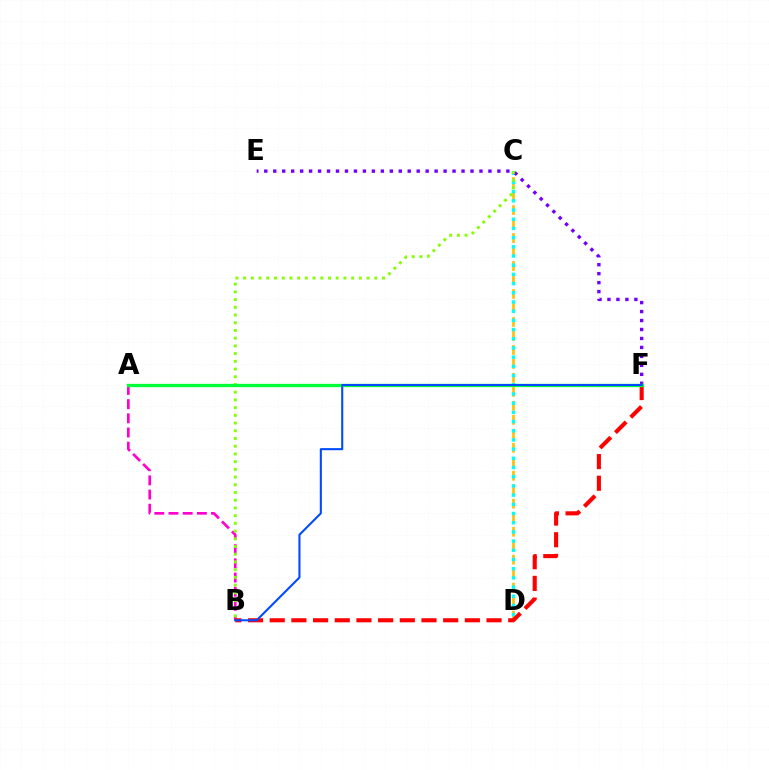{('A', 'B'): [{'color': '#ff00cf', 'line_style': 'dashed', 'thickness': 1.93}], ('C', 'D'): [{'color': '#ffbd00', 'line_style': 'dashed', 'thickness': 1.9}, {'color': '#00fff6', 'line_style': 'dotted', 'thickness': 2.5}], ('B', 'F'): [{'color': '#ff0000', 'line_style': 'dashed', 'thickness': 2.95}, {'color': '#004bff', 'line_style': 'solid', 'thickness': 1.5}], ('E', 'F'): [{'color': '#7200ff', 'line_style': 'dotted', 'thickness': 2.44}], ('B', 'C'): [{'color': '#84ff00', 'line_style': 'dotted', 'thickness': 2.1}], ('A', 'F'): [{'color': '#00ff39', 'line_style': 'solid', 'thickness': 2.37}]}